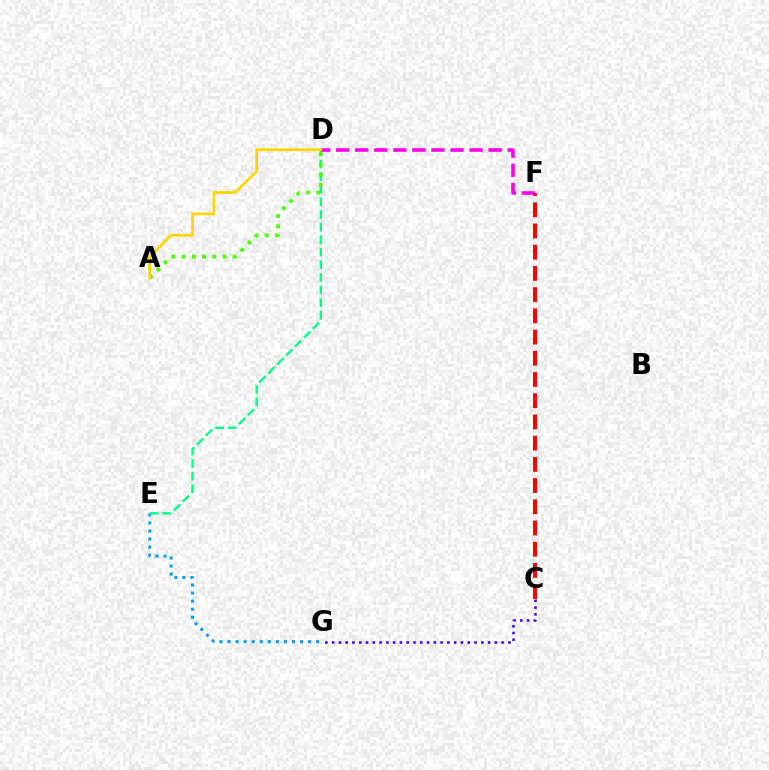{('E', 'G'): [{'color': '#009eff', 'line_style': 'dotted', 'thickness': 2.19}], ('C', 'F'): [{'color': '#ff0000', 'line_style': 'dashed', 'thickness': 2.88}], ('D', 'E'): [{'color': '#00ff86', 'line_style': 'dashed', 'thickness': 1.71}], ('D', 'F'): [{'color': '#ff00ed', 'line_style': 'dashed', 'thickness': 2.59}], ('A', 'D'): [{'color': '#4fff00', 'line_style': 'dotted', 'thickness': 2.77}, {'color': '#ffd500', 'line_style': 'solid', 'thickness': 1.98}], ('C', 'G'): [{'color': '#3700ff', 'line_style': 'dotted', 'thickness': 1.84}]}